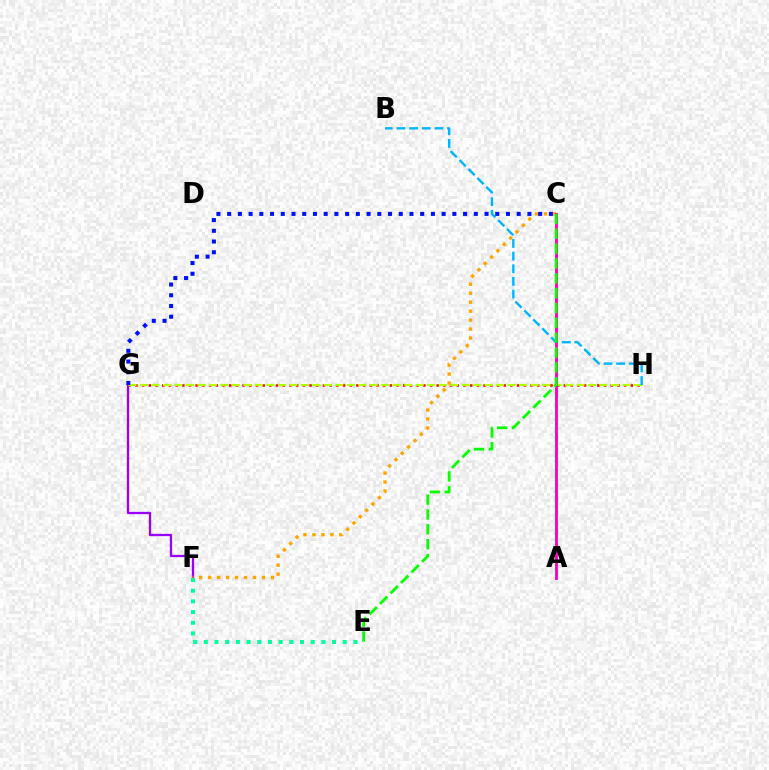{('G', 'H'): [{'color': '#ff0000', 'line_style': 'dotted', 'thickness': 1.82}, {'color': '#b3ff00', 'line_style': 'dashed', 'thickness': 1.56}], ('F', 'G'): [{'color': '#9b00ff', 'line_style': 'solid', 'thickness': 1.66}], ('E', 'F'): [{'color': '#00ff9d', 'line_style': 'dotted', 'thickness': 2.9}], ('C', 'F'): [{'color': '#ffa500', 'line_style': 'dotted', 'thickness': 2.44}], ('B', 'H'): [{'color': '#00b5ff', 'line_style': 'dashed', 'thickness': 1.72}], ('A', 'C'): [{'color': '#ff00bd', 'line_style': 'solid', 'thickness': 2.07}], ('C', 'E'): [{'color': '#08ff00', 'line_style': 'dashed', 'thickness': 2.02}], ('C', 'G'): [{'color': '#0010ff', 'line_style': 'dotted', 'thickness': 2.91}]}